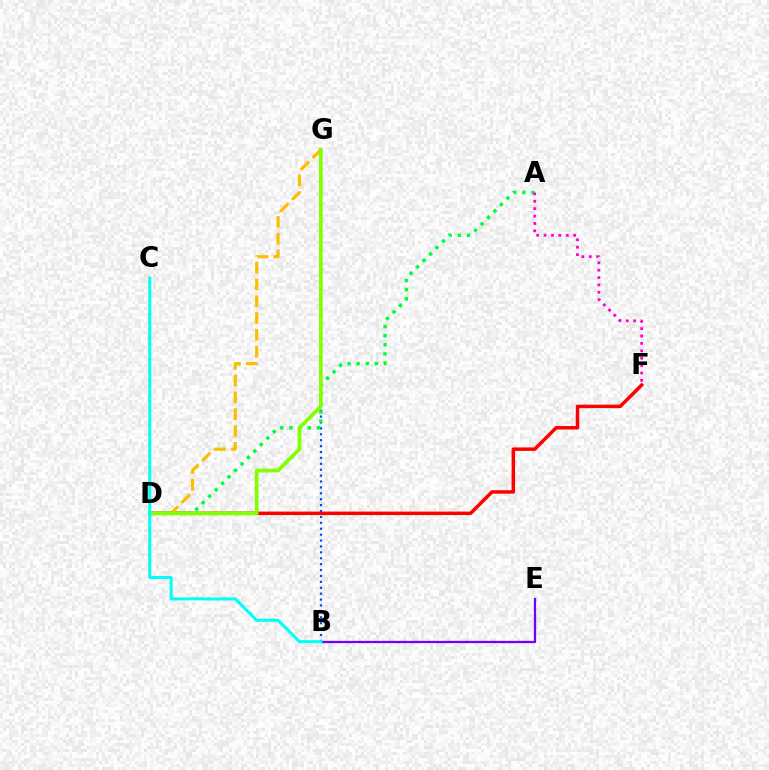{('B', 'G'): [{'color': '#004bff', 'line_style': 'dotted', 'thickness': 1.6}], ('D', 'F'): [{'color': '#ff0000', 'line_style': 'solid', 'thickness': 2.51}], ('D', 'G'): [{'color': '#ffbd00', 'line_style': 'dashed', 'thickness': 2.28}, {'color': '#84ff00', 'line_style': 'solid', 'thickness': 2.67}], ('B', 'E'): [{'color': '#7200ff', 'line_style': 'solid', 'thickness': 1.62}], ('A', 'D'): [{'color': '#00ff39', 'line_style': 'dotted', 'thickness': 2.48}], ('A', 'F'): [{'color': '#ff00cf', 'line_style': 'dotted', 'thickness': 2.01}], ('B', 'C'): [{'color': '#00fff6', 'line_style': 'solid', 'thickness': 2.19}]}